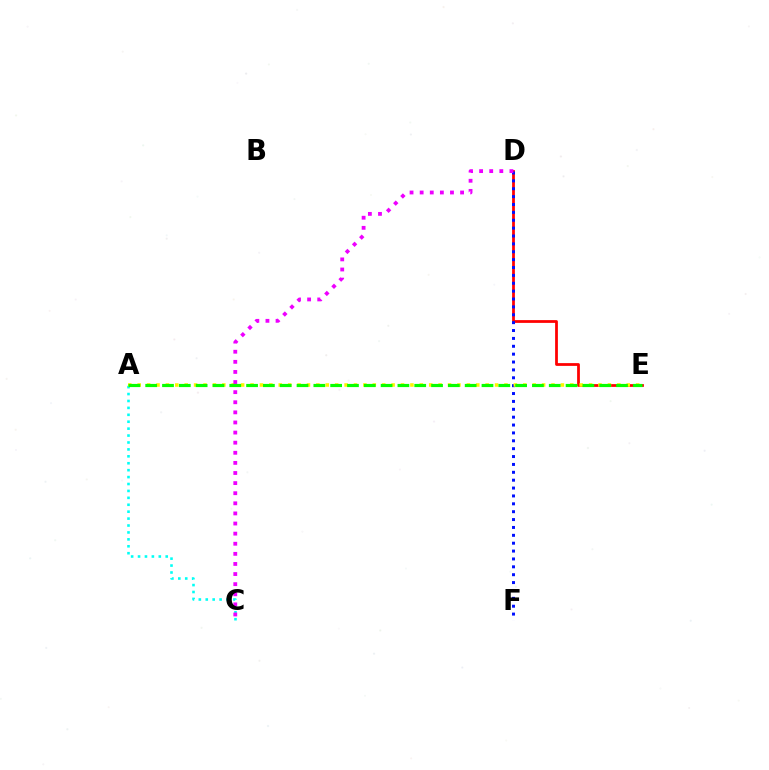{('D', 'E'): [{'color': '#ff0000', 'line_style': 'solid', 'thickness': 1.99}], ('D', 'F'): [{'color': '#0010ff', 'line_style': 'dotted', 'thickness': 2.14}], ('A', 'C'): [{'color': '#00fff6', 'line_style': 'dotted', 'thickness': 1.88}], ('A', 'E'): [{'color': '#fcf500', 'line_style': 'dotted', 'thickness': 2.56}, {'color': '#08ff00', 'line_style': 'dashed', 'thickness': 2.28}], ('C', 'D'): [{'color': '#ee00ff', 'line_style': 'dotted', 'thickness': 2.75}]}